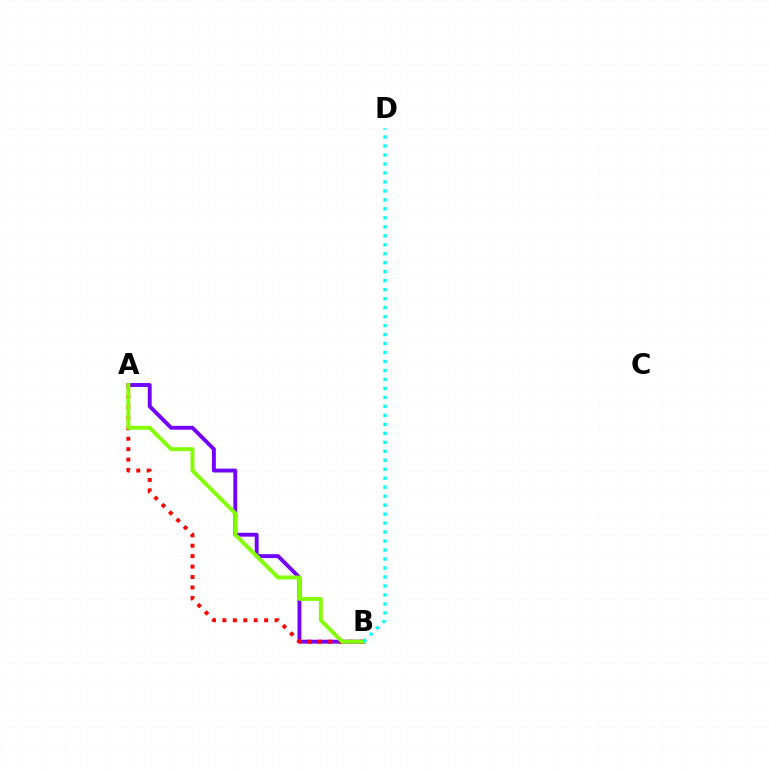{('A', 'B'): [{'color': '#7200ff', 'line_style': 'solid', 'thickness': 2.79}, {'color': '#ff0000', 'line_style': 'dotted', 'thickness': 2.84}, {'color': '#84ff00', 'line_style': 'solid', 'thickness': 2.82}], ('B', 'D'): [{'color': '#00fff6', 'line_style': 'dotted', 'thickness': 2.44}]}